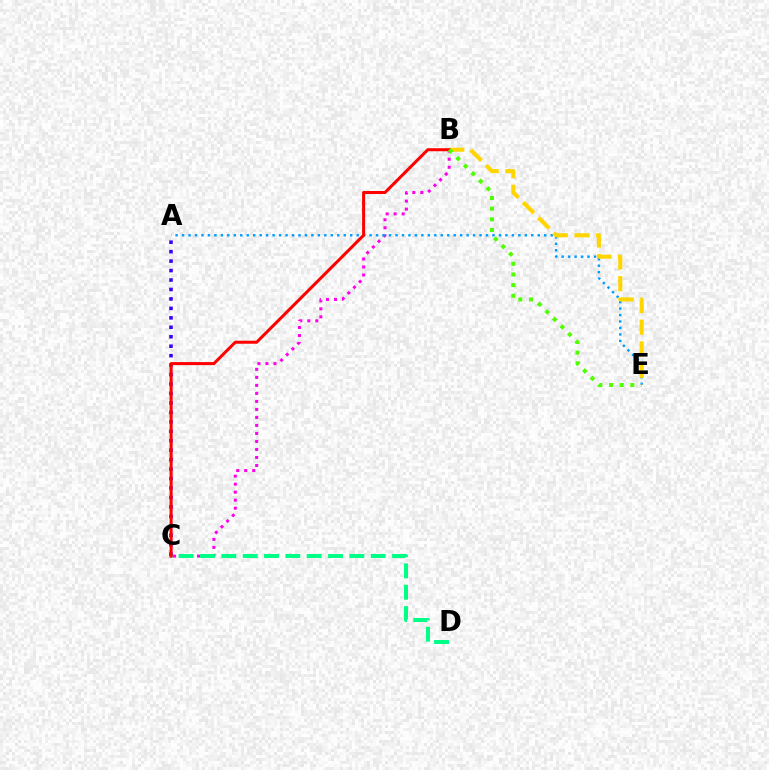{('B', 'C'): [{'color': '#ff00ed', 'line_style': 'dotted', 'thickness': 2.18}, {'color': '#ff0000', 'line_style': 'solid', 'thickness': 2.19}], ('A', 'C'): [{'color': '#3700ff', 'line_style': 'dotted', 'thickness': 2.57}], ('A', 'E'): [{'color': '#009eff', 'line_style': 'dotted', 'thickness': 1.76}], ('B', 'E'): [{'color': '#ffd500', 'line_style': 'dashed', 'thickness': 2.94}, {'color': '#4fff00', 'line_style': 'dotted', 'thickness': 2.9}], ('C', 'D'): [{'color': '#00ff86', 'line_style': 'dashed', 'thickness': 2.9}]}